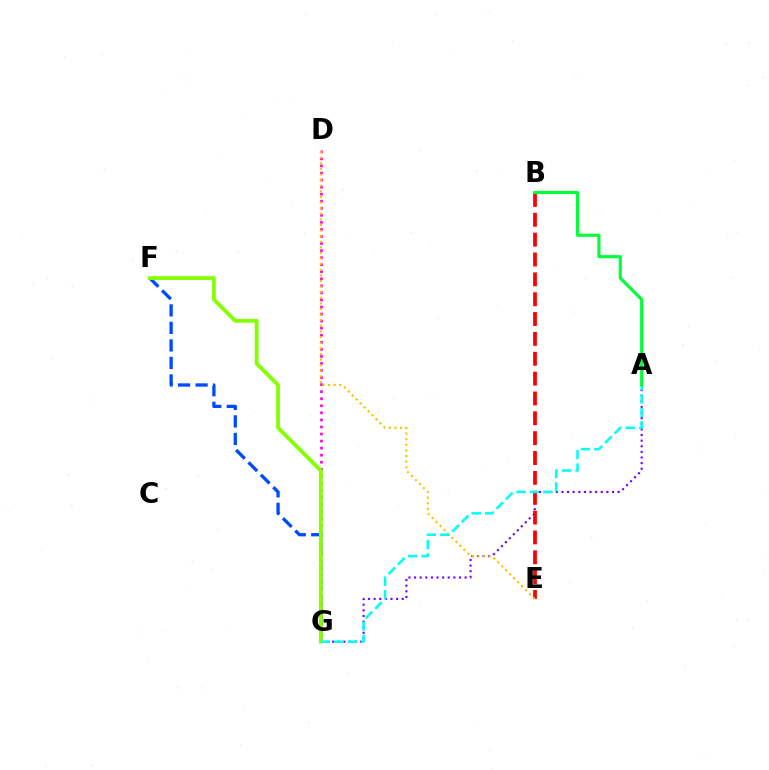{('A', 'G'): [{'color': '#7200ff', 'line_style': 'dotted', 'thickness': 1.53}, {'color': '#00fff6', 'line_style': 'dashed', 'thickness': 1.82}], ('F', 'G'): [{'color': '#004bff', 'line_style': 'dashed', 'thickness': 2.38}, {'color': '#84ff00', 'line_style': 'solid', 'thickness': 2.74}], ('B', 'E'): [{'color': '#ff0000', 'line_style': 'dashed', 'thickness': 2.7}], ('D', 'G'): [{'color': '#ff00cf', 'line_style': 'dotted', 'thickness': 1.92}], ('D', 'E'): [{'color': '#ffbd00', 'line_style': 'dotted', 'thickness': 1.52}], ('A', 'B'): [{'color': '#00ff39', 'line_style': 'solid', 'thickness': 2.25}]}